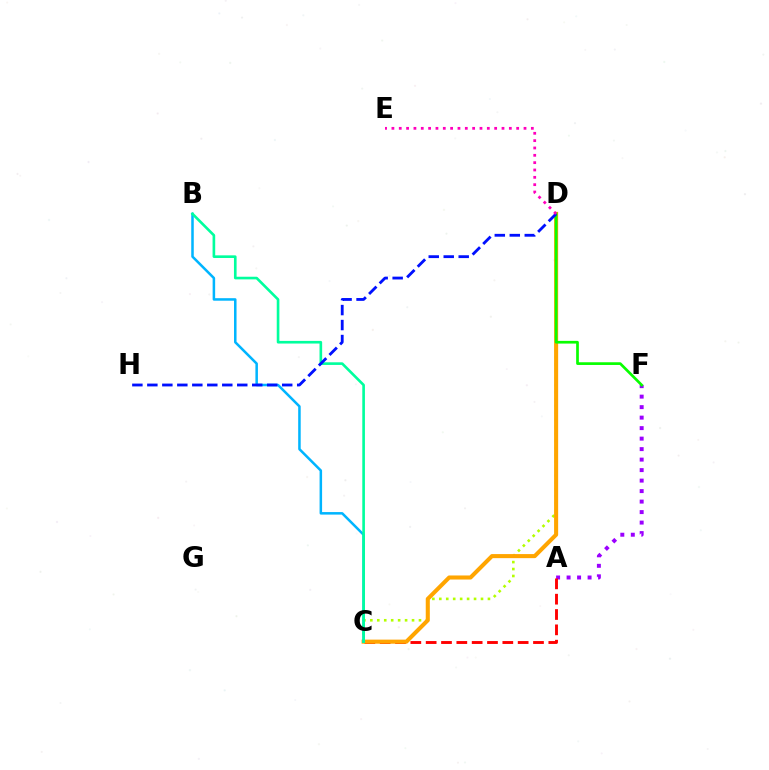{('C', 'D'): [{'color': '#b3ff00', 'line_style': 'dotted', 'thickness': 1.89}, {'color': '#ffa500', 'line_style': 'solid', 'thickness': 2.93}], ('A', 'F'): [{'color': '#9b00ff', 'line_style': 'dotted', 'thickness': 2.85}], ('A', 'C'): [{'color': '#ff0000', 'line_style': 'dashed', 'thickness': 2.08}], ('B', 'C'): [{'color': '#00b5ff', 'line_style': 'solid', 'thickness': 1.82}, {'color': '#00ff9d', 'line_style': 'solid', 'thickness': 1.9}], ('D', 'F'): [{'color': '#08ff00', 'line_style': 'solid', 'thickness': 1.95}], ('D', 'H'): [{'color': '#0010ff', 'line_style': 'dashed', 'thickness': 2.04}], ('D', 'E'): [{'color': '#ff00bd', 'line_style': 'dotted', 'thickness': 1.99}]}